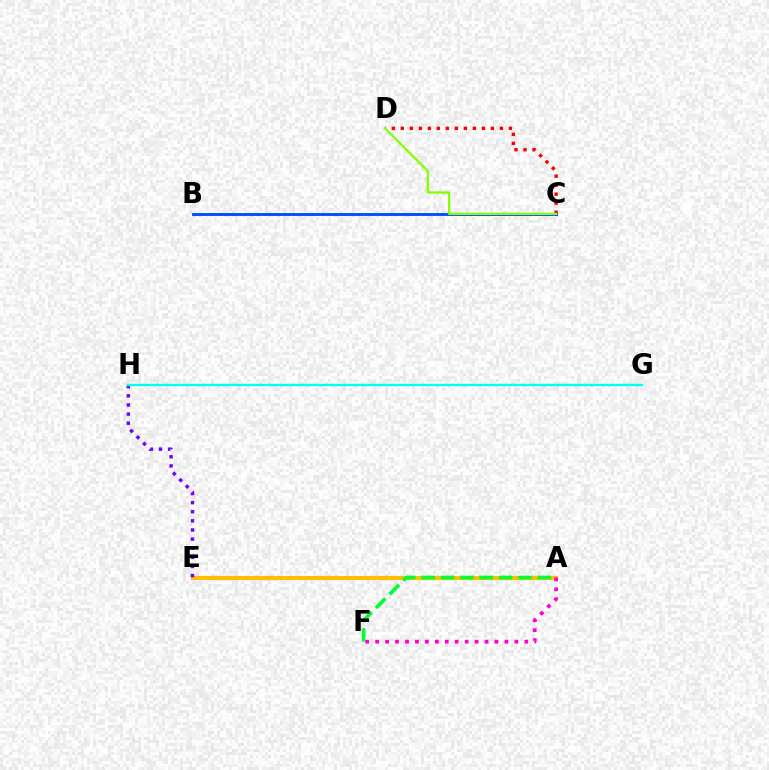{('C', 'D'): [{'color': '#ff0000', 'line_style': 'dotted', 'thickness': 2.45}, {'color': '#84ff00', 'line_style': 'solid', 'thickness': 1.64}], ('B', 'C'): [{'color': '#004bff', 'line_style': 'solid', 'thickness': 2.06}], ('A', 'E'): [{'color': '#ffbd00', 'line_style': 'solid', 'thickness': 2.96}], ('A', 'F'): [{'color': '#00ff39', 'line_style': 'dashed', 'thickness': 2.63}, {'color': '#ff00cf', 'line_style': 'dotted', 'thickness': 2.7}], ('E', 'H'): [{'color': '#7200ff', 'line_style': 'dotted', 'thickness': 2.48}], ('G', 'H'): [{'color': '#00fff6', 'line_style': 'solid', 'thickness': 1.67}]}